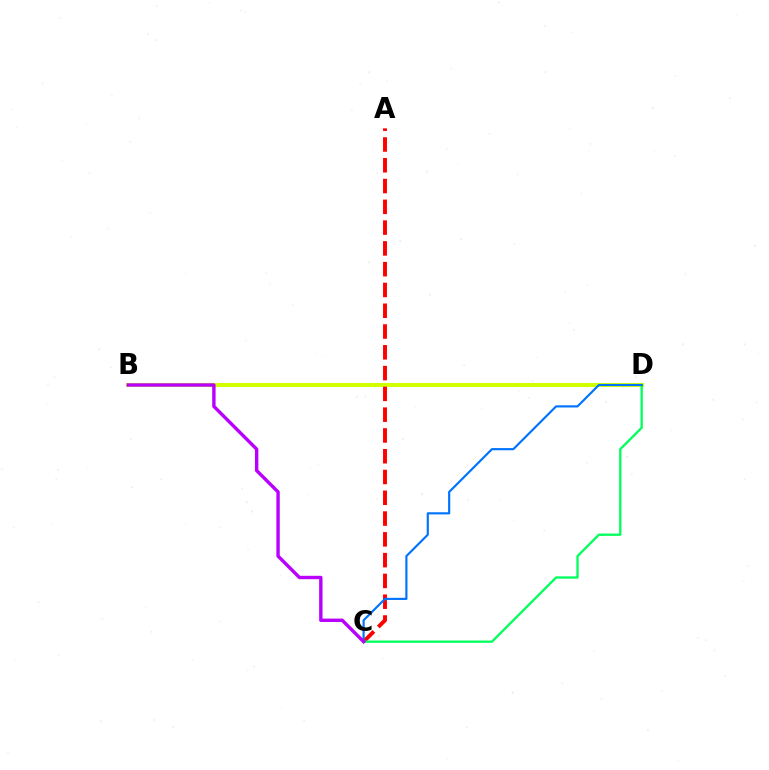{('B', 'D'): [{'color': '#d1ff00', 'line_style': 'solid', 'thickness': 2.9}], ('A', 'C'): [{'color': '#ff0000', 'line_style': 'dashed', 'thickness': 2.82}], ('C', 'D'): [{'color': '#00ff5c', 'line_style': 'solid', 'thickness': 1.66}, {'color': '#0074ff', 'line_style': 'solid', 'thickness': 1.55}], ('B', 'C'): [{'color': '#b900ff', 'line_style': 'solid', 'thickness': 2.44}]}